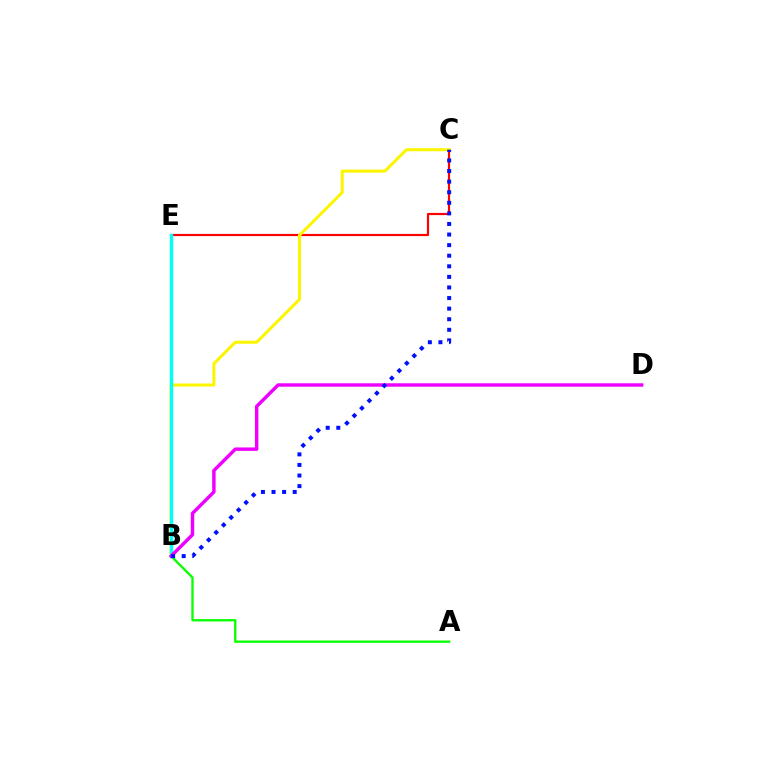{('C', 'E'): [{'color': '#ff0000', 'line_style': 'solid', 'thickness': 1.56}], ('A', 'B'): [{'color': '#08ff00', 'line_style': 'solid', 'thickness': 1.67}], ('B', 'C'): [{'color': '#fcf500', 'line_style': 'solid', 'thickness': 2.18}, {'color': '#0010ff', 'line_style': 'dotted', 'thickness': 2.88}], ('B', 'E'): [{'color': '#00fff6', 'line_style': 'solid', 'thickness': 2.42}], ('B', 'D'): [{'color': '#ee00ff', 'line_style': 'solid', 'thickness': 2.47}]}